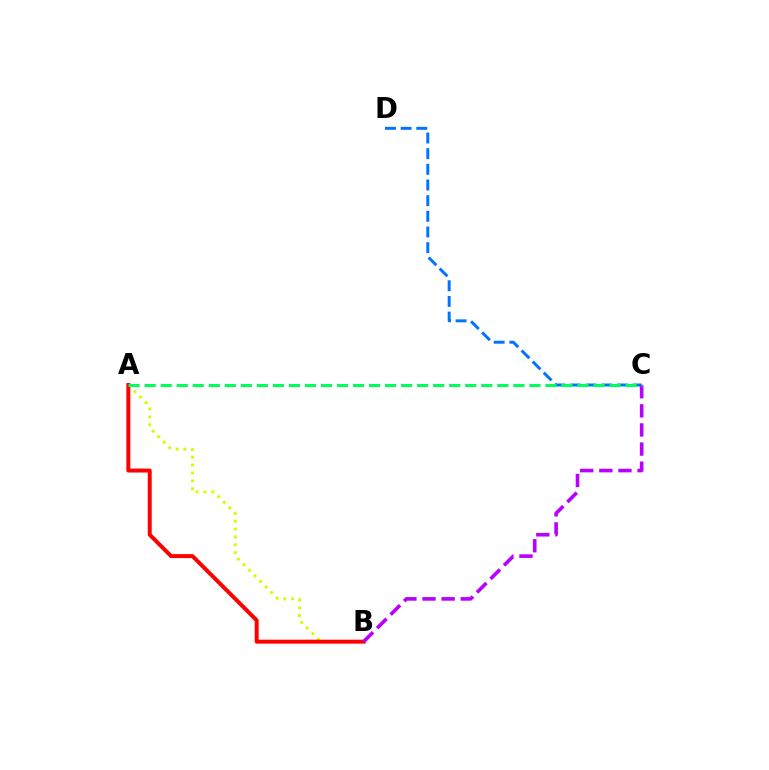{('A', 'B'): [{'color': '#d1ff00', 'line_style': 'dotted', 'thickness': 2.13}, {'color': '#ff0000', 'line_style': 'solid', 'thickness': 2.86}], ('C', 'D'): [{'color': '#0074ff', 'line_style': 'dashed', 'thickness': 2.13}], ('B', 'C'): [{'color': '#b900ff', 'line_style': 'dashed', 'thickness': 2.6}], ('A', 'C'): [{'color': '#00ff5c', 'line_style': 'dashed', 'thickness': 2.18}]}